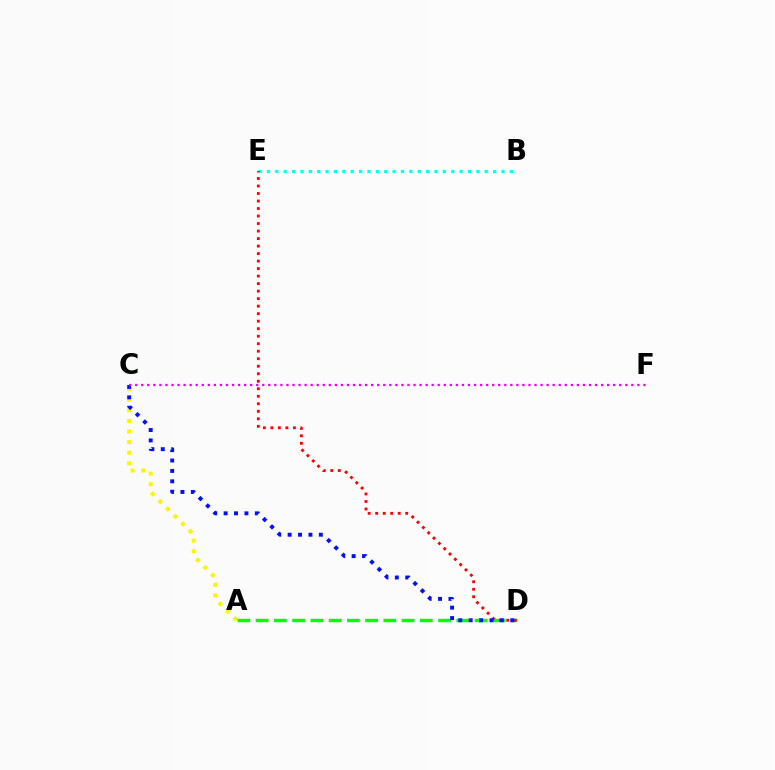{('B', 'E'): [{'color': '#00fff6', 'line_style': 'dotted', 'thickness': 2.28}], ('A', 'C'): [{'color': '#fcf500', 'line_style': 'dotted', 'thickness': 2.88}], ('A', 'D'): [{'color': '#08ff00', 'line_style': 'dashed', 'thickness': 2.48}], ('D', 'E'): [{'color': '#ff0000', 'line_style': 'dotted', 'thickness': 2.04}], ('C', 'D'): [{'color': '#0010ff', 'line_style': 'dotted', 'thickness': 2.83}], ('C', 'F'): [{'color': '#ee00ff', 'line_style': 'dotted', 'thickness': 1.64}]}